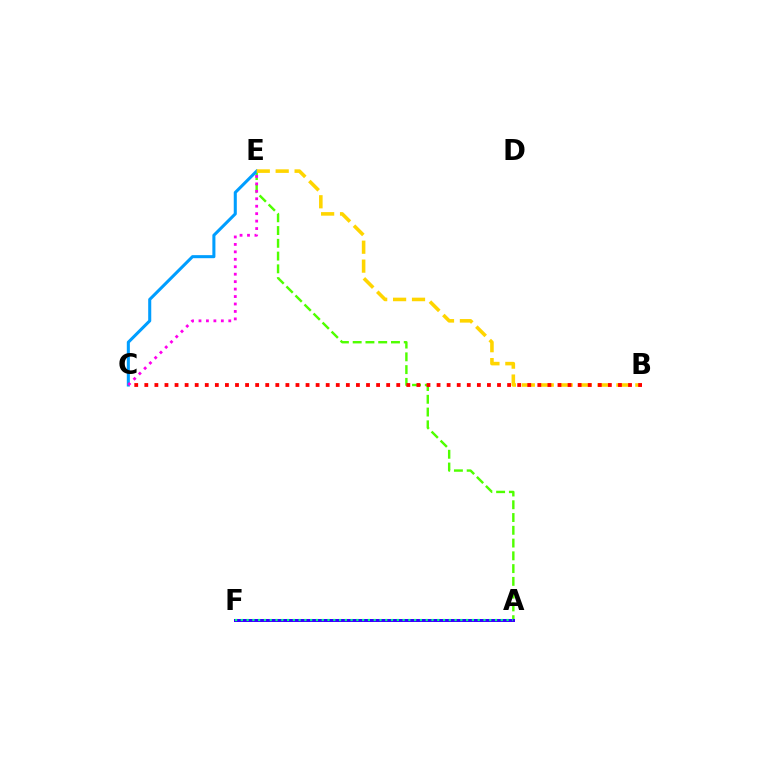{('A', 'E'): [{'color': '#4fff00', 'line_style': 'dashed', 'thickness': 1.73}], ('C', 'E'): [{'color': '#009eff', 'line_style': 'solid', 'thickness': 2.2}, {'color': '#ff00ed', 'line_style': 'dotted', 'thickness': 2.02}], ('A', 'F'): [{'color': '#3700ff', 'line_style': 'solid', 'thickness': 2.15}, {'color': '#00ff86', 'line_style': 'dotted', 'thickness': 1.57}], ('B', 'E'): [{'color': '#ffd500', 'line_style': 'dashed', 'thickness': 2.57}], ('B', 'C'): [{'color': '#ff0000', 'line_style': 'dotted', 'thickness': 2.74}]}